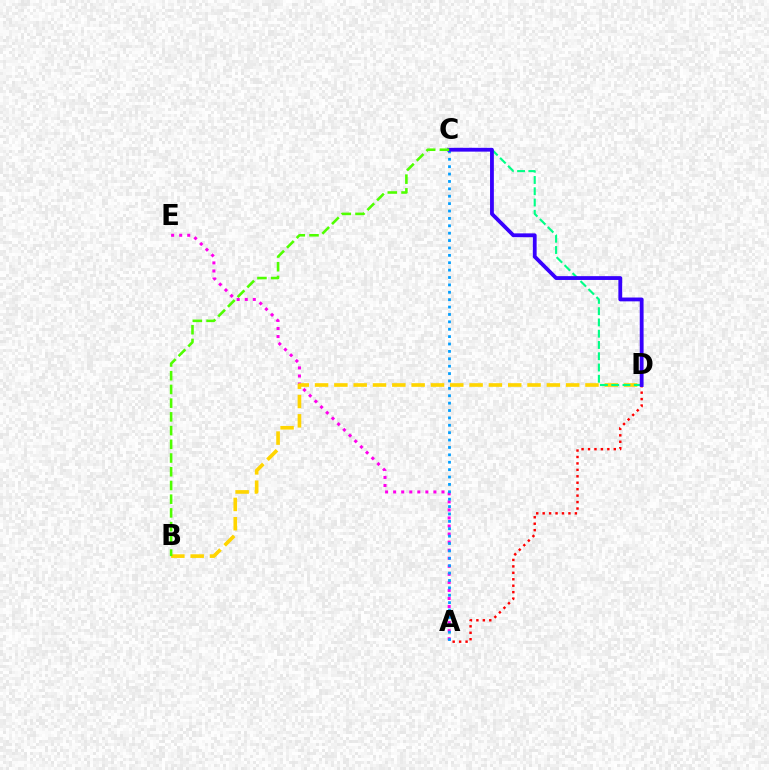{('A', 'E'): [{'color': '#ff00ed', 'line_style': 'dotted', 'thickness': 2.19}], ('A', 'C'): [{'color': '#009eff', 'line_style': 'dotted', 'thickness': 2.01}], ('A', 'D'): [{'color': '#ff0000', 'line_style': 'dotted', 'thickness': 1.75}], ('B', 'D'): [{'color': '#ffd500', 'line_style': 'dashed', 'thickness': 2.62}], ('C', 'D'): [{'color': '#00ff86', 'line_style': 'dashed', 'thickness': 1.53}, {'color': '#3700ff', 'line_style': 'solid', 'thickness': 2.75}], ('B', 'C'): [{'color': '#4fff00', 'line_style': 'dashed', 'thickness': 1.86}]}